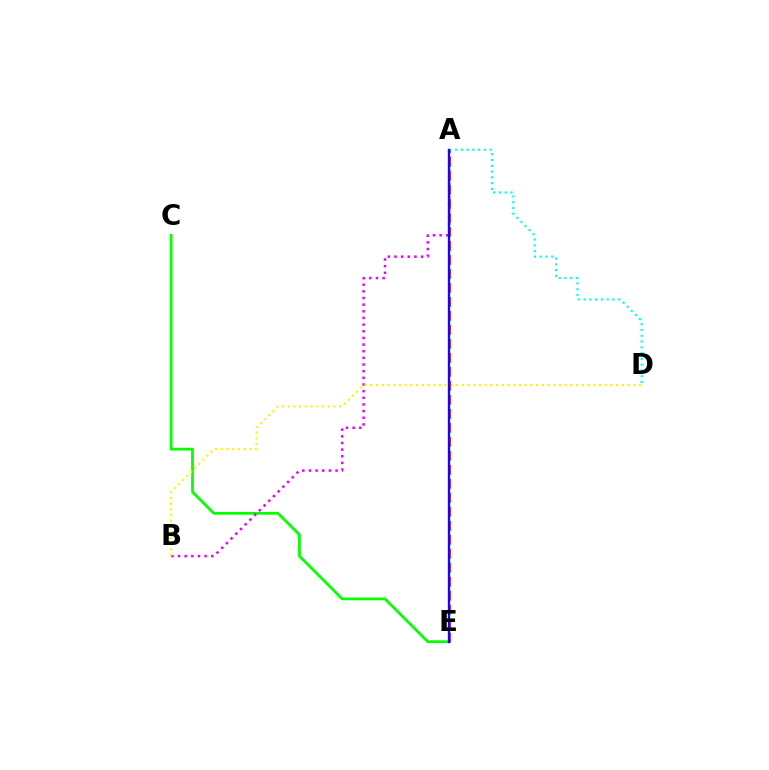{('C', 'E'): [{'color': '#08ff00', 'line_style': 'solid', 'thickness': 1.99}], ('A', 'B'): [{'color': '#ee00ff', 'line_style': 'dotted', 'thickness': 1.81}], ('A', 'D'): [{'color': '#00fff6', 'line_style': 'dotted', 'thickness': 1.57}], ('B', 'D'): [{'color': '#fcf500', 'line_style': 'dotted', 'thickness': 1.55}], ('A', 'E'): [{'color': '#ff0000', 'line_style': 'dashed', 'thickness': 1.9}, {'color': '#0010ff', 'line_style': 'solid', 'thickness': 1.68}]}